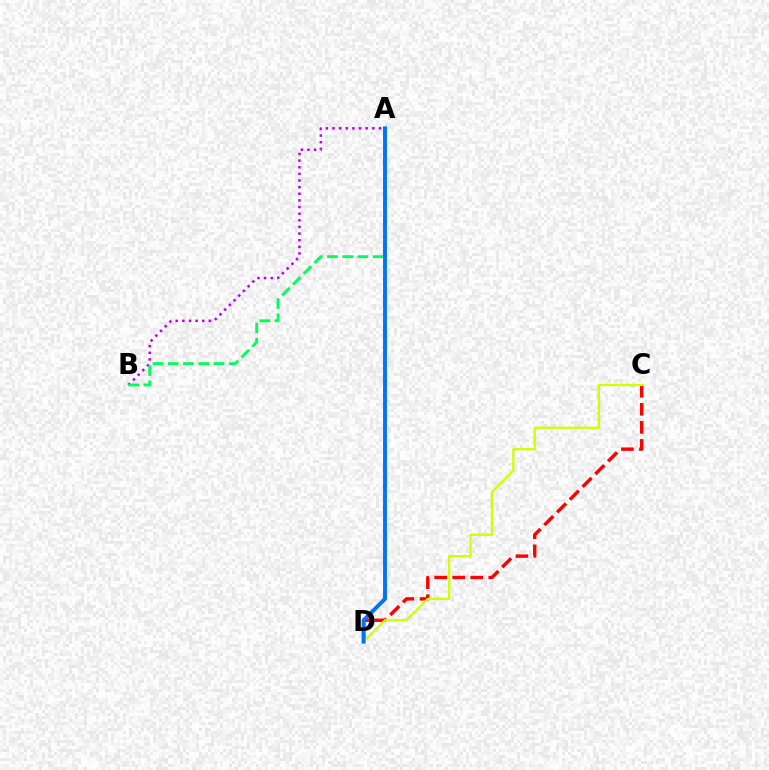{('C', 'D'): [{'color': '#ff0000', 'line_style': 'dashed', 'thickness': 2.45}, {'color': '#d1ff00', 'line_style': 'solid', 'thickness': 1.64}], ('A', 'B'): [{'color': '#b900ff', 'line_style': 'dotted', 'thickness': 1.8}, {'color': '#00ff5c', 'line_style': 'dashed', 'thickness': 2.07}], ('A', 'D'): [{'color': '#0074ff', 'line_style': 'solid', 'thickness': 2.82}]}